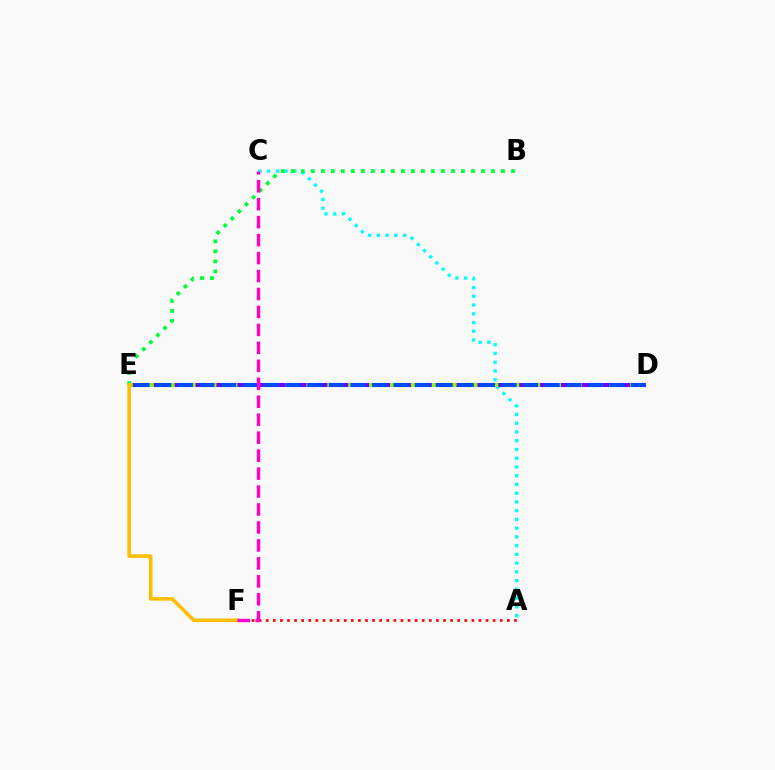{('A', 'F'): [{'color': '#ff0000', 'line_style': 'dotted', 'thickness': 1.93}], ('A', 'C'): [{'color': '#00fff6', 'line_style': 'dotted', 'thickness': 2.38}], ('D', 'E'): [{'color': '#7200ff', 'line_style': 'dashed', 'thickness': 2.89}, {'color': '#84ff00', 'line_style': 'dotted', 'thickness': 2.84}, {'color': '#004bff', 'line_style': 'dashed', 'thickness': 2.93}], ('B', 'E'): [{'color': '#00ff39', 'line_style': 'dotted', 'thickness': 2.72}], ('E', 'F'): [{'color': '#ffbd00', 'line_style': 'solid', 'thickness': 2.58}], ('C', 'F'): [{'color': '#ff00cf', 'line_style': 'dashed', 'thickness': 2.44}]}